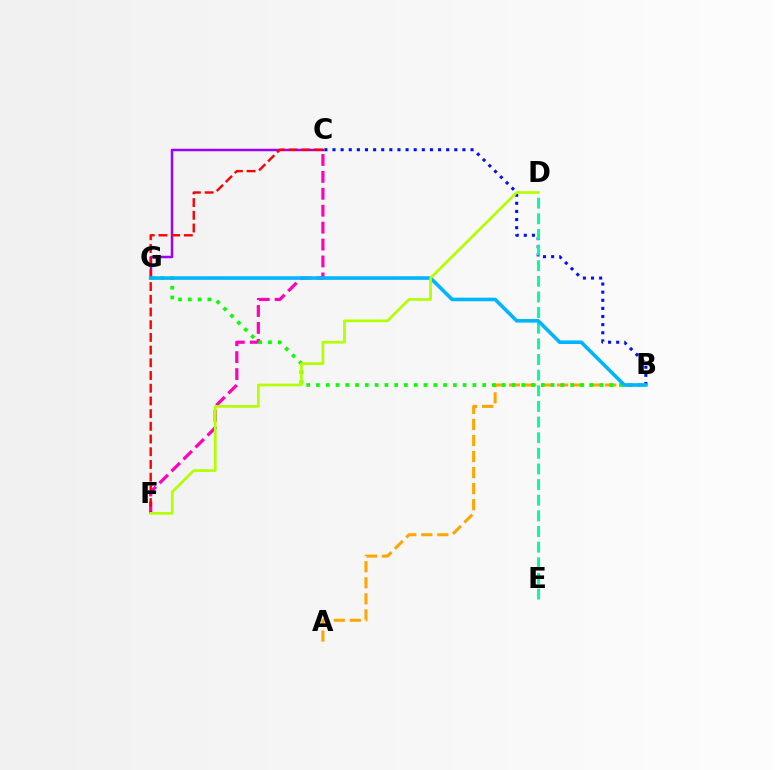{('B', 'C'): [{'color': '#0010ff', 'line_style': 'dotted', 'thickness': 2.21}], ('A', 'B'): [{'color': '#ffa500', 'line_style': 'dashed', 'thickness': 2.18}], ('C', 'G'): [{'color': '#9b00ff', 'line_style': 'solid', 'thickness': 1.79}], ('C', 'F'): [{'color': '#ff00bd', 'line_style': 'dashed', 'thickness': 2.3}, {'color': '#ff0000', 'line_style': 'dashed', 'thickness': 1.73}], ('D', 'E'): [{'color': '#00ff9d', 'line_style': 'dashed', 'thickness': 2.12}], ('B', 'G'): [{'color': '#08ff00', 'line_style': 'dotted', 'thickness': 2.66}, {'color': '#00b5ff', 'line_style': 'solid', 'thickness': 2.59}], ('D', 'F'): [{'color': '#b3ff00', 'line_style': 'solid', 'thickness': 1.95}]}